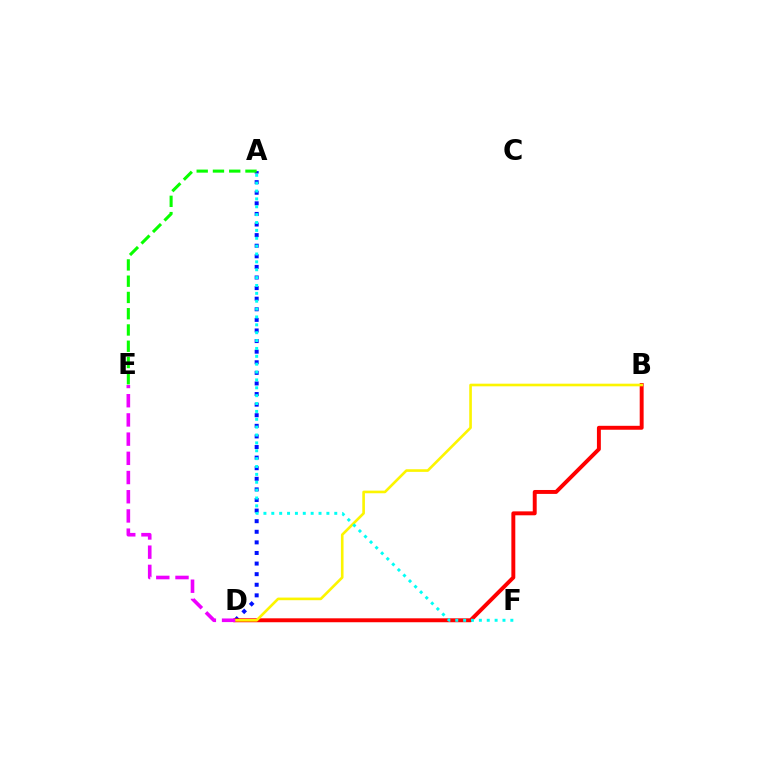{('A', 'D'): [{'color': '#0010ff', 'line_style': 'dotted', 'thickness': 2.88}], ('B', 'D'): [{'color': '#ff0000', 'line_style': 'solid', 'thickness': 2.83}, {'color': '#fcf500', 'line_style': 'solid', 'thickness': 1.89}], ('A', 'E'): [{'color': '#08ff00', 'line_style': 'dashed', 'thickness': 2.21}], ('D', 'E'): [{'color': '#ee00ff', 'line_style': 'dashed', 'thickness': 2.61}], ('A', 'F'): [{'color': '#00fff6', 'line_style': 'dotted', 'thickness': 2.14}]}